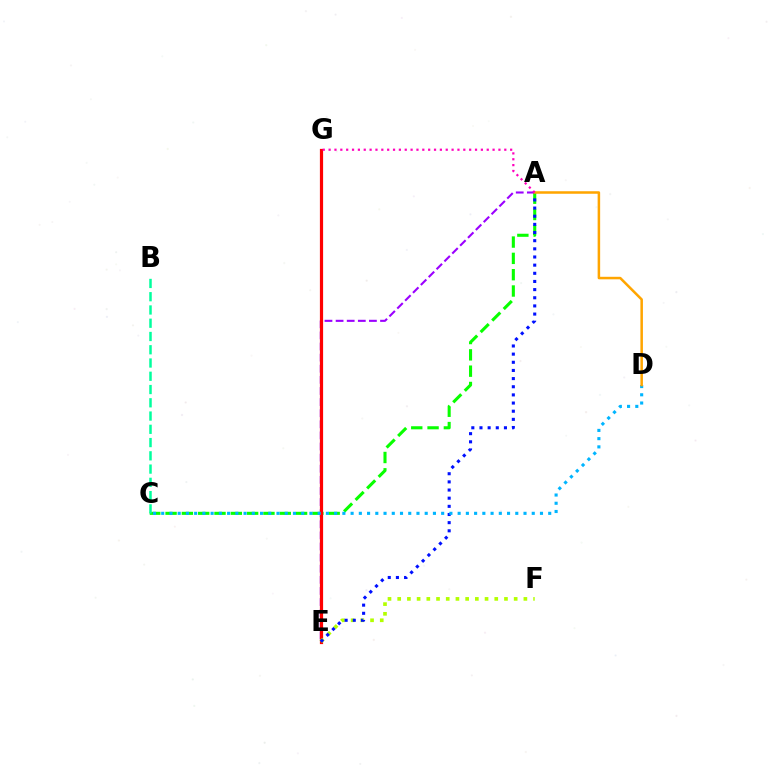{('A', 'C'): [{'color': '#08ff00', 'line_style': 'dashed', 'thickness': 2.22}], ('B', 'C'): [{'color': '#00ff9d', 'line_style': 'dashed', 'thickness': 1.8}], ('A', 'E'): [{'color': '#9b00ff', 'line_style': 'dashed', 'thickness': 1.51}, {'color': '#0010ff', 'line_style': 'dotted', 'thickness': 2.22}], ('E', 'G'): [{'color': '#ff0000', 'line_style': 'solid', 'thickness': 2.3}], ('E', 'F'): [{'color': '#b3ff00', 'line_style': 'dotted', 'thickness': 2.64}], ('C', 'D'): [{'color': '#00b5ff', 'line_style': 'dotted', 'thickness': 2.24}], ('A', 'D'): [{'color': '#ffa500', 'line_style': 'solid', 'thickness': 1.81}], ('A', 'G'): [{'color': '#ff00bd', 'line_style': 'dotted', 'thickness': 1.59}]}